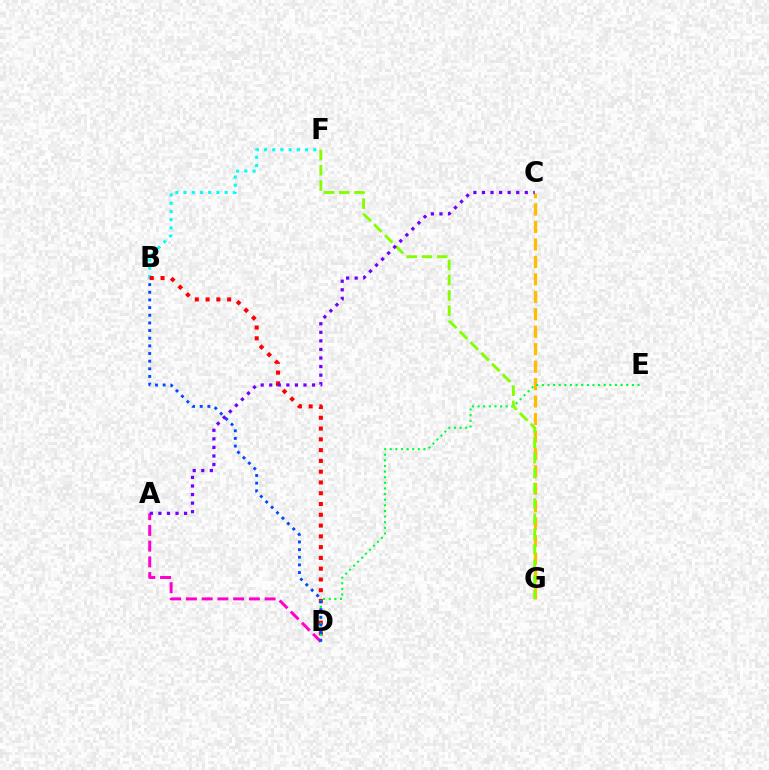{('B', 'F'): [{'color': '#00fff6', 'line_style': 'dotted', 'thickness': 2.23}], ('B', 'D'): [{'color': '#ff0000', 'line_style': 'dotted', 'thickness': 2.93}, {'color': '#004bff', 'line_style': 'dotted', 'thickness': 2.08}], ('C', 'G'): [{'color': '#ffbd00', 'line_style': 'dashed', 'thickness': 2.37}], ('D', 'E'): [{'color': '#00ff39', 'line_style': 'dotted', 'thickness': 1.53}], ('A', 'D'): [{'color': '#ff00cf', 'line_style': 'dashed', 'thickness': 2.14}], ('F', 'G'): [{'color': '#84ff00', 'line_style': 'dashed', 'thickness': 2.07}], ('A', 'C'): [{'color': '#7200ff', 'line_style': 'dotted', 'thickness': 2.33}]}